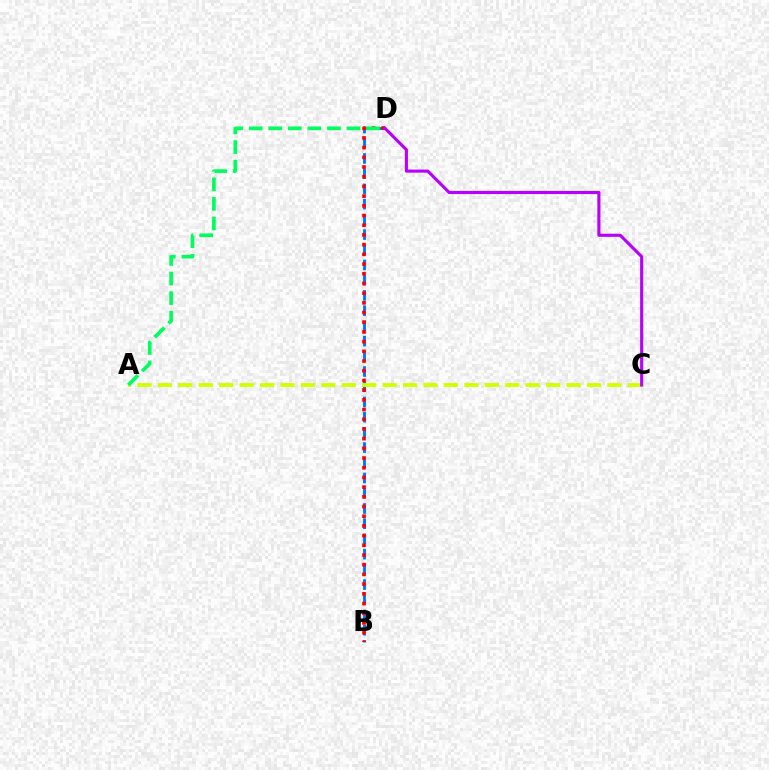{('B', 'D'): [{'color': '#0074ff', 'line_style': 'dashed', 'thickness': 2.07}, {'color': '#ff0000', 'line_style': 'dotted', 'thickness': 2.64}], ('A', 'C'): [{'color': '#d1ff00', 'line_style': 'dashed', 'thickness': 2.78}], ('A', 'D'): [{'color': '#00ff5c', 'line_style': 'dashed', 'thickness': 2.66}], ('C', 'D'): [{'color': '#b900ff', 'line_style': 'solid', 'thickness': 2.24}]}